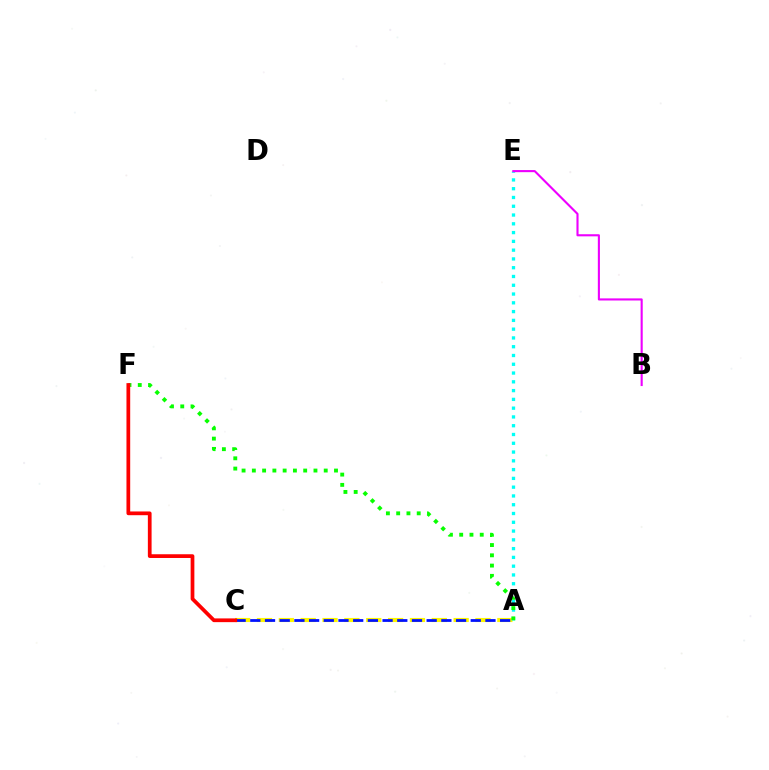{('A', 'C'): [{'color': '#fcf500', 'line_style': 'dashed', 'thickness': 2.97}, {'color': '#0010ff', 'line_style': 'dashed', 'thickness': 2.0}], ('A', 'E'): [{'color': '#00fff6', 'line_style': 'dotted', 'thickness': 2.39}], ('A', 'F'): [{'color': '#08ff00', 'line_style': 'dotted', 'thickness': 2.79}], ('B', 'E'): [{'color': '#ee00ff', 'line_style': 'solid', 'thickness': 1.52}], ('C', 'F'): [{'color': '#ff0000', 'line_style': 'solid', 'thickness': 2.69}]}